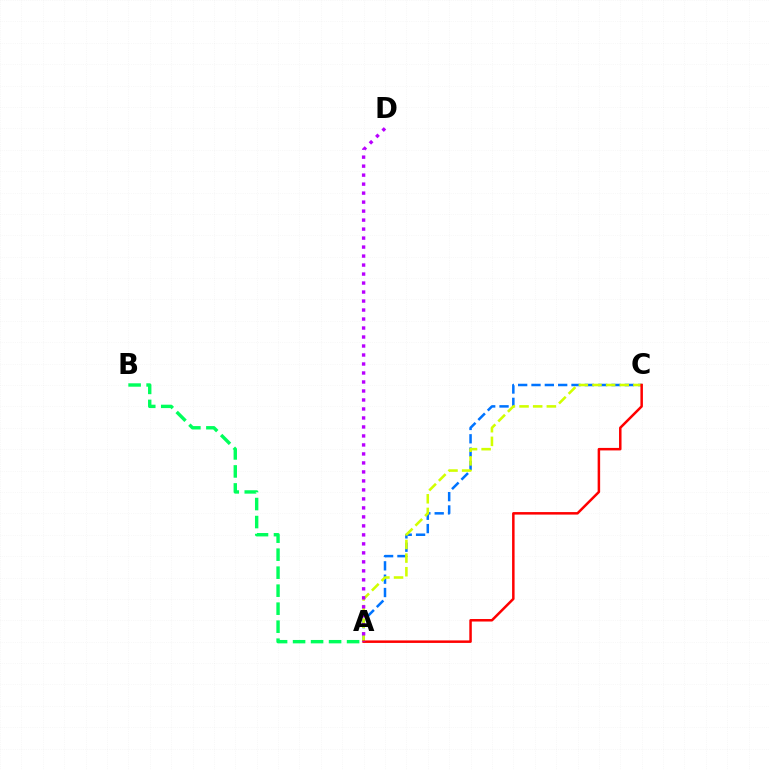{('A', 'C'): [{'color': '#0074ff', 'line_style': 'dashed', 'thickness': 1.81}, {'color': '#d1ff00', 'line_style': 'dashed', 'thickness': 1.85}, {'color': '#ff0000', 'line_style': 'solid', 'thickness': 1.8}], ('A', 'B'): [{'color': '#00ff5c', 'line_style': 'dashed', 'thickness': 2.45}], ('A', 'D'): [{'color': '#b900ff', 'line_style': 'dotted', 'thickness': 2.44}]}